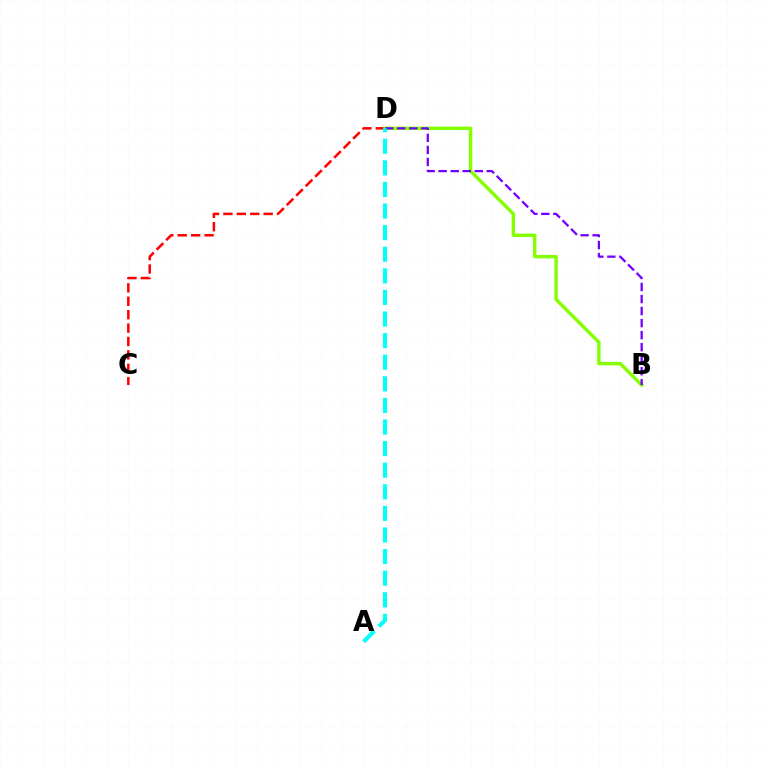{('C', 'D'): [{'color': '#ff0000', 'line_style': 'dashed', 'thickness': 1.82}], ('B', 'D'): [{'color': '#84ff00', 'line_style': 'solid', 'thickness': 2.46}, {'color': '#7200ff', 'line_style': 'dashed', 'thickness': 1.63}], ('A', 'D'): [{'color': '#00fff6', 'line_style': 'dashed', 'thickness': 2.93}]}